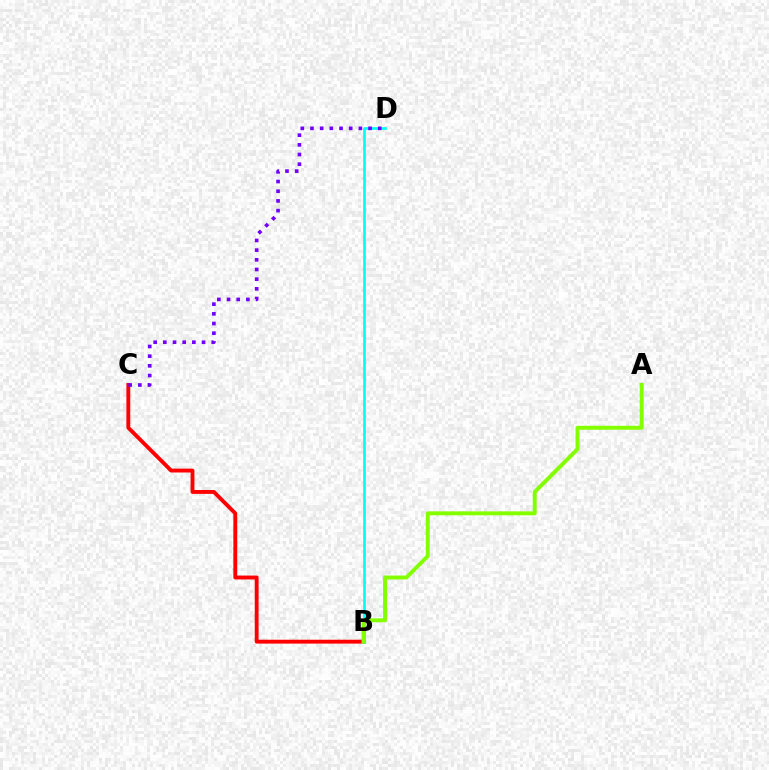{('B', 'C'): [{'color': '#ff0000', 'line_style': 'solid', 'thickness': 2.79}], ('B', 'D'): [{'color': '#00fff6', 'line_style': 'solid', 'thickness': 1.93}], ('A', 'B'): [{'color': '#84ff00', 'line_style': 'solid', 'thickness': 2.84}], ('C', 'D'): [{'color': '#7200ff', 'line_style': 'dotted', 'thickness': 2.63}]}